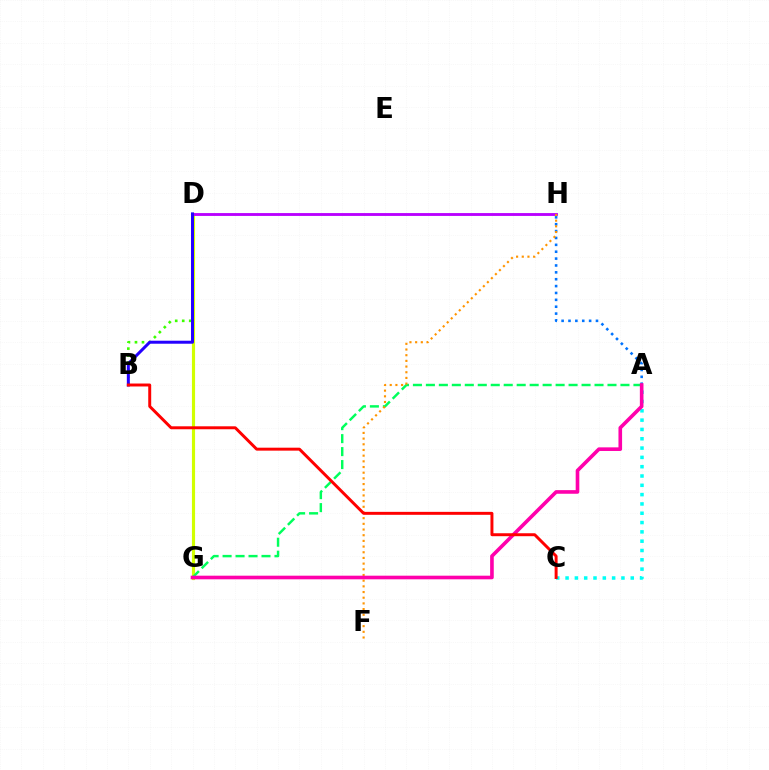{('A', 'H'): [{'color': '#0074ff', 'line_style': 'dotted', 'thickness': 1.87}], ('B', 'D'): [{'color': '#3dff00', 'line_style': 'dotted', 'thickness': 1.91}, {'color': '#2500ff', 'line_style': 'solid', 'thickness': 2.16}], ('D', 'G'): [{'color': '#d1ff00', 'line_style': 'solid', 'thickness': 2.27}], ('A', 'G'): [{'color': '#00ff5c', 'line_style': 'dashed', 'thickness': 1.76}, {'color': '#ff00ac', 'line_style': 'solid', 'thickness': 2.61}], ('D', 'H'): [{'color': '#b900ff', 'line_style': 'solid', 'thickness': 2.05}], ('F', 'H'): [{'color': '#ff9400', 'line_style': 'dotted', 'thickness': 1.54}], ('A', 'C'): [{'color': '#00fff6', 'line_style': 'dotted', 'thickness': 2.53}], ('B', 'C'): [{'color': '#ff0000', 'line_style': 'solid', 'thickness': 2.13}]}